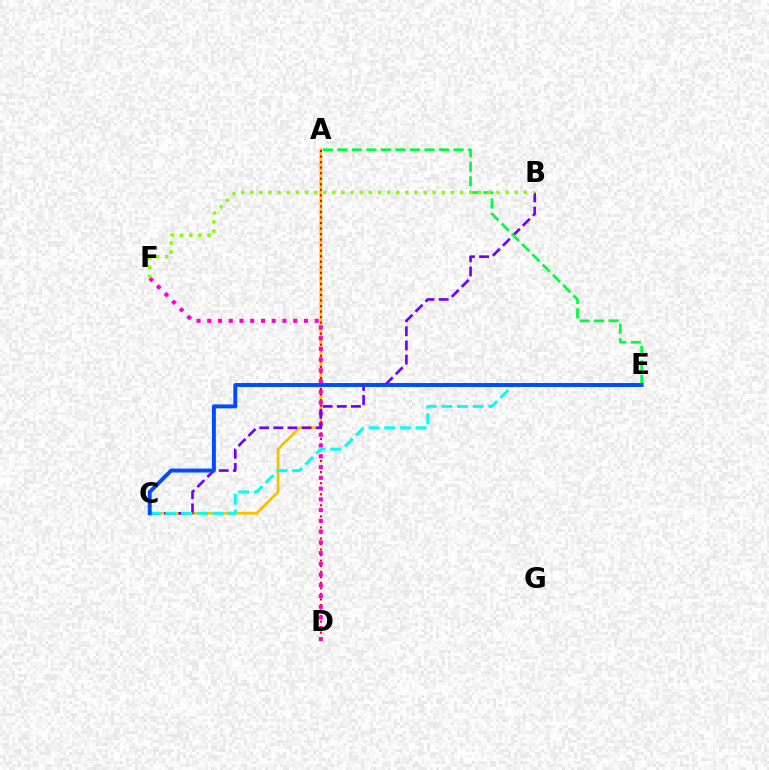{('A', 'C'): [{'color': '#ffbd00', 'line_style': 'solid', 'thickness': 1.95}], ('A', 'D'): [{'color': '#ff0000', 'line_style': 'dotted', 'thickness': 1.5}], ('D', 'F'): [{'color': '#ff00cf', 'line_style': 'dotted', 'thickness': 2.92}], ('B', 'C'): [{'color': '#7200ff', 'line_style': 'dashed', 'thickness': 1.92}], ('A', 'E'): [{'color': '#00ff39', 'line_style': 'dashed', 'thickness': 1.97}], ('C', 'E'): [{'color': '#00fff6', 'line_style': 'dashed', 'thickness': 2.13}, {'color': '#004bff', 'line_style': 'solid', 'thickness': 2.82}], ('B', 'F'): [{'color': '#84ff00', 'line_style': 'dotted', 'thickness': 2.48}]}